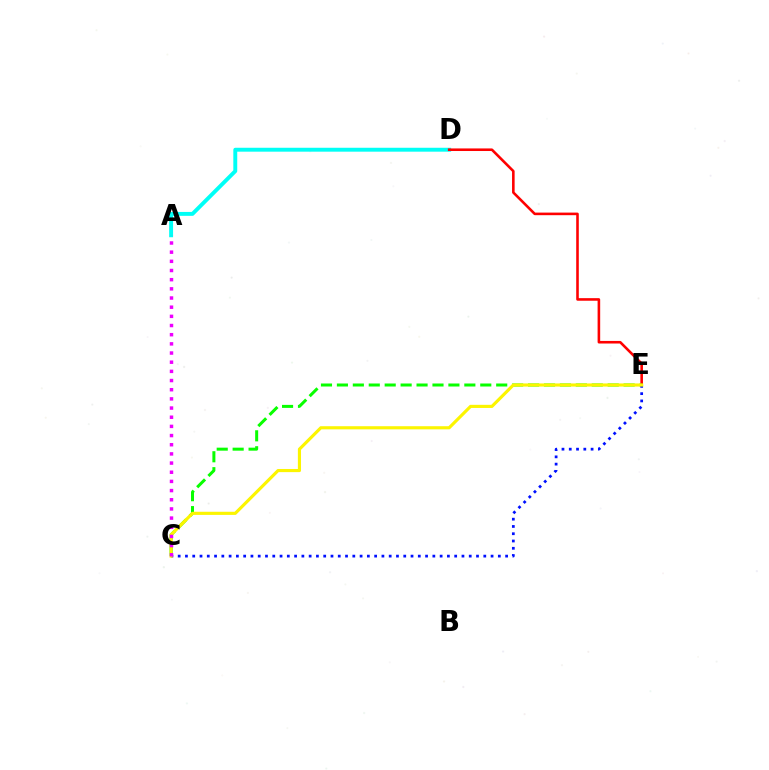{('A', 'D'): [{'color': '#00fff6', 'line_style': 'solid', 'thickness': 2.81}], ('D', 'E'): [{'color': '#ff0000', 'line_style': 'solid', 'thickness': 1.86}], ('C', 'E'): [{'color': '#08ff00', 'line_style': 'dashed', 'thickness': 2.16}, {'color': '#0010ff', 'line_style': 'dotted', 'thickness': 1.98}, {'color': '#fcf500', 'line_style': 'solid', 'thickness': 2.26}], ('A', 'C'): [{'color': '#ee00ff', 'line_style': 'dotted', 'thickness': 2.49}]}